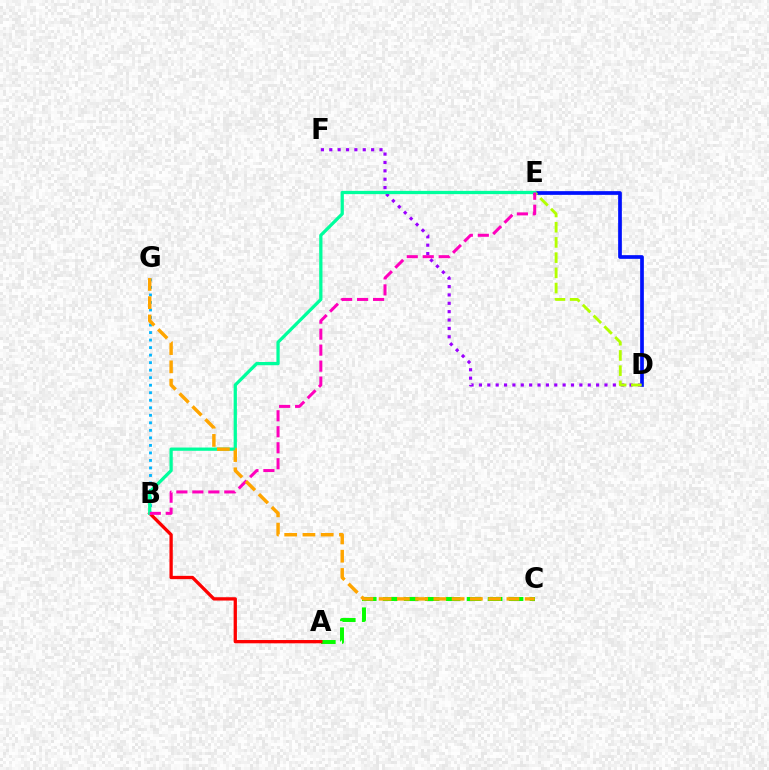{('A', 'C'): [{'color': '#08ff00', 'line_style': 'dashed', 'thickness': 2.85}], ('D', 'E'): [{'color': '#0010ff', 'line_style': 'solid', 'thickness': 2.67}, {'color': '#b3ff00', 'line_style': 'dashed', 'thickness': 2.07}], ('D', 'F'): [{'color': '#9b00ff', 'line_style': 'dotted', 'thickness': 2.27}], ('B', 'G'): [{'color': '#00b5ff', 'line_style': 'dotted', 'thickness': 2.04}], ('A', 'B'): [{'color': '#ff0000', 'line_style': 'solid', 'thickness': 2.38}], ('B', 'E'): [{'color': '#00ff9d', 'line_style': 'solid', 'thickness': 2.34}, {'color': '#ff00bd', 'line_style': 'dashed', 'thickness': 2.17}], ('C', 'G'): [{'color': '#ffa500', 'line_style': 'dashed', 'thickness': 2.48}]}